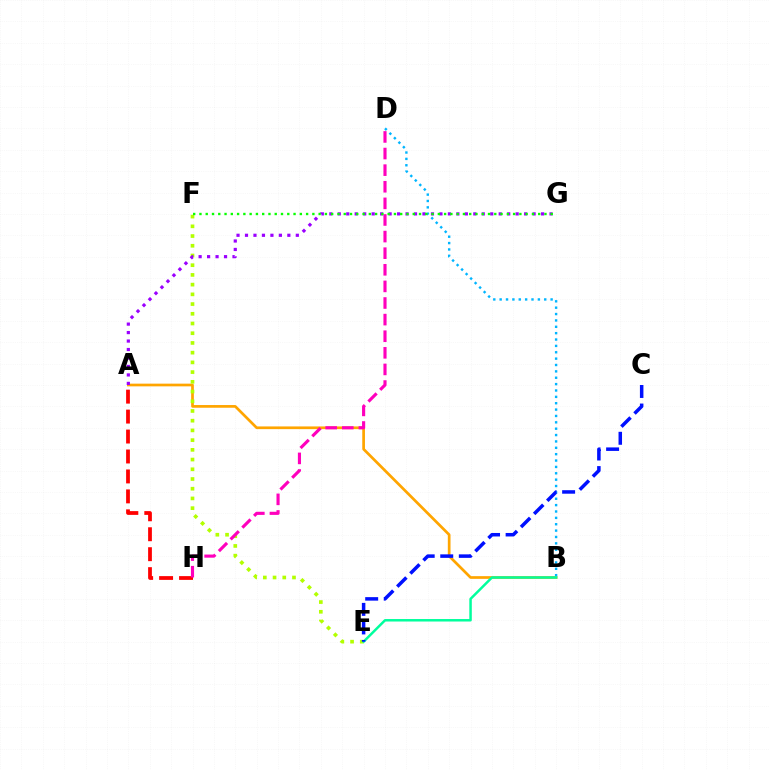{('A', 'B'): [{'color': '#ffa500', 'line_style': 'solid', 'thickness': 1.95}], ('E', 'F'): [{'color': '#b3ff00', 'line_style': 'dotted', 'thickness': 2.64}], ('B', 'D'): [{'color': '#00b5ff', 'line_style': 'dotted', 'thickness': 1.73}], ('A', 'H'): [{'color': '#ff0000', 'line_style': 'dashed', 'thickness': 2.71}], ('A', 'G'): [{'color': '#9b00ff', 'line_style': 'dotted', 'thickness': 2.3}], ('D', 'H'): [{'color': '#ff00bd', 'line_style': 'dashed', 'thickness': 2.26}], ('F', 'G'): [{'color': '#08ff00', 'line_style': 'dotted', 'thickness': 1.7}], ('B', 'E'): [{'color': '#00ff9d', 'line_style': 'solid', 'thickness': 1.79}], ('C', 'E'): [{'color': '#0010ff', 'line_style': 'dashed', 'thickness': 2.52}]}